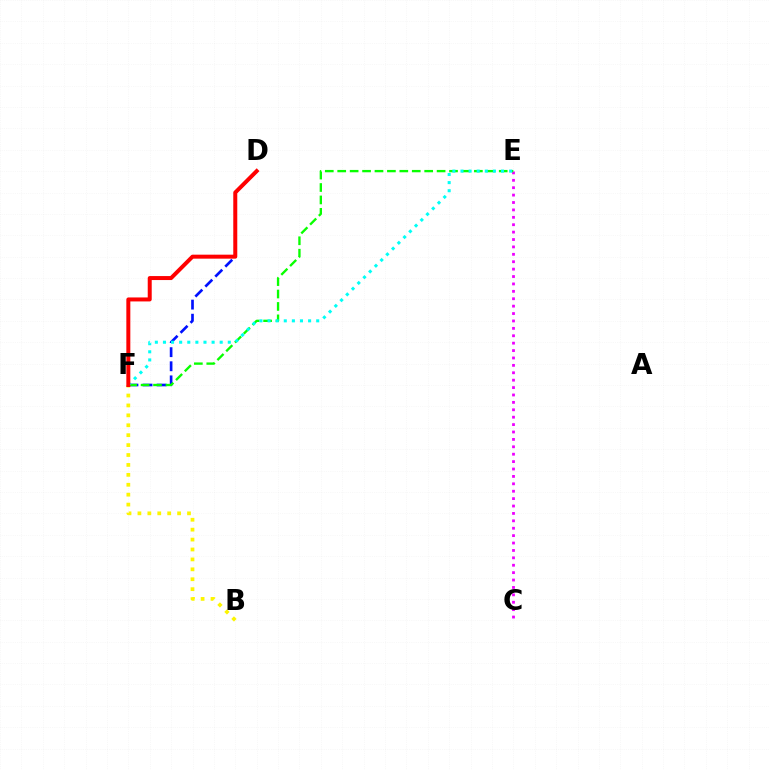{('D', 'F'): [{'color': '#0010ff', 'line_style': 'dashed', 'thickness': 1.92}, {'color': '#ff0000', 'line_style': 'solid', 'thickness': 2.87}], ('B', 'F'): [{'color': '#fcf500', 'line_style': 'dotted', 'thickness': 2.69}], ('C', 'E'): [{'color': '#ee00ff', 'line_style': 'dotted', 'thickness': 2.01}], ('E', 'F'): [{'color': '#08ff00', 'line_style': 'dashed', 'thickness': 1.69}, {'color': '#00fff6', 'line_style': 'dotted', 'thickness': 2.2}]}